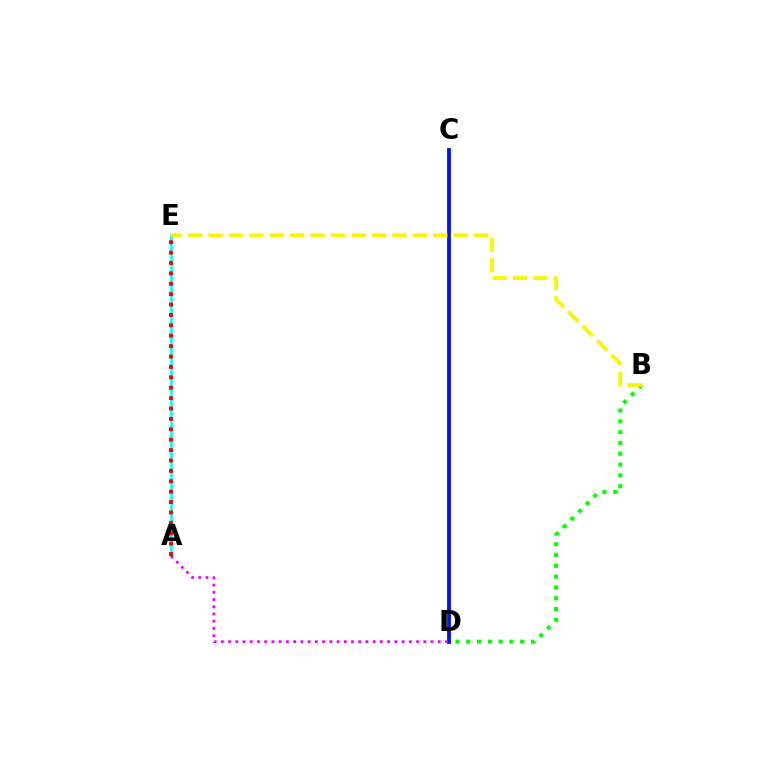{('B', 'D'): [{'color': '#08ff00', 'line_style': 'dotted', 'thickness': 2.93}], ('C', 'D'): [{'color': '#0010ff', 'line_style': 'solid', 'thickness': 2.74}], ('A', 'E'): [{'color': '#00fff6', 'line_style': 'solid', 'thickness': 1.89}, {'color': '#ff0000', 'line_style': 'dotted', 'thickness': 2.82}], ('A', 'D'): [{'color': '#ee00ff', 'line_style': 'dotted', 'thickness': 1.96}], ('B', 'E'): [{'color': '#fcf500', 'line_style': 'dashed', 'thickness': 2.78}]}